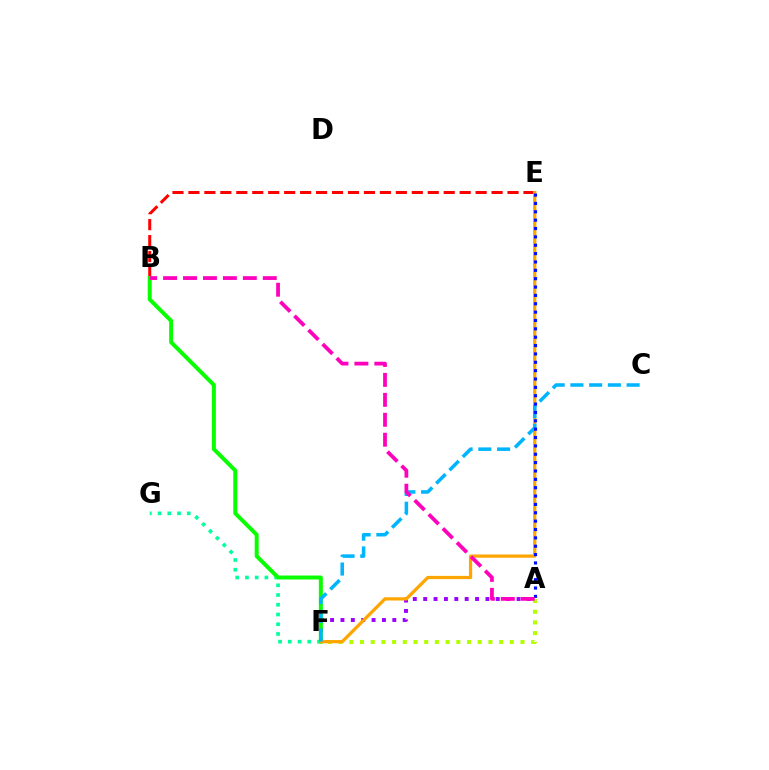{('F', 'G'): [{'color': '#00ff9d', 'line_style': 'dotted', 'thickness': 2.64}], ('A', 'F'): [{'color': '#9b00ff', 'line_style': 'dotted', 'thickness': 2.82}, {'color': '#b3ff00', 'line_style': 'dotted', 'thickness': 2.91}], ('B', 'E'): [{'color': '#ff0000', 'line_style': 'dashed', 'thickness': 2.17}], ('B', 'F'): [{'color': '#08ff00', 'line_style': 'solid', 'thickness': 2.86}], ('E', 'F'): [{'color': '#ffa500', 'line_style': 'solid', 'thickness': 2.33}], ('C', 'F'): [{'color': '#00b5ff', 'line_style': 'dashed', 'thickness': 2.55}], ('A', 'E'): [{'color': '#0010ff', 'line_style': 'dotted', 'thickness': 2.27}], ('A', 'B'): [{'color': '#ff00bd', 'line_style': 'dashed', 'thickness': 2.71}]}